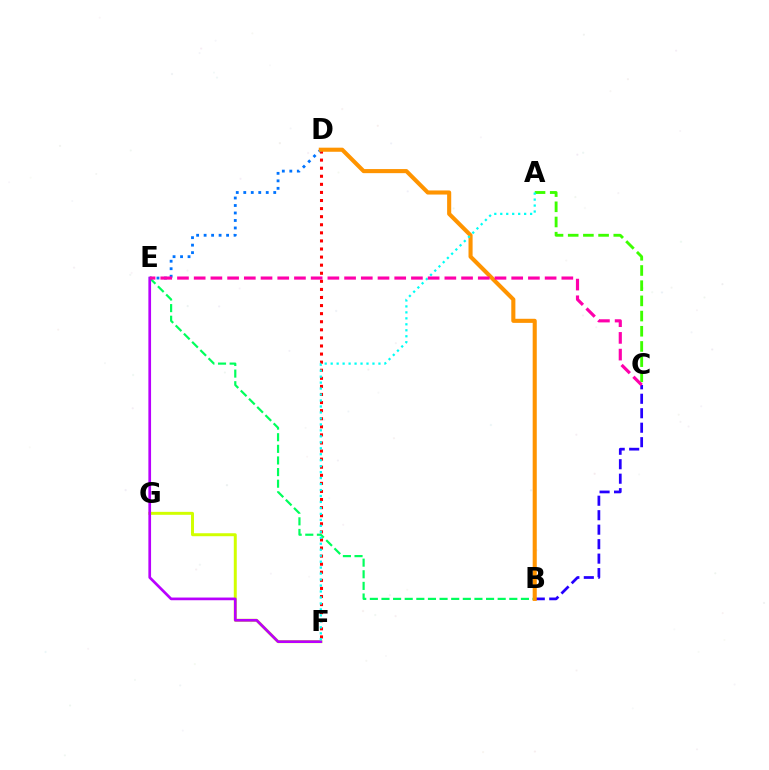{('D', 'F'): [{'color': '#ff0000', 'line_style': 'dotted', 'thickness': 2.2}], ('F', 'G'): [{'color': '#d1ff00', 'line_style': 'solid', 'thickness': 2.14}], ('B', 'E'): [{'color': '#00ff5c', 'line_style': 'dashed', 'thickness': 1.58}], ('B', 'C'): [{'color': '#2500ff', 'line_style': 'dashed', 'thickness': 1.97}], ('E', 'F'): [{'color': '#b900ff', 'line_style': 'solid', 'thickness': 1.94}], ('A', 'C'): [{'color': '#3dff00', 'line_style': 'dashed', 'thickness': 2.06}], ('D', 'E'): [{'color': '#0074ff', 'line_style': 'dotted', 'thickness': 2.04}], ('B', 'D'): [{'color': '#ff9400', 'line_style': 'solid', 'thickness': 2.95}], ('A', 'F'): [{'color': '#00fff6', 'line_style': 'dotted', 'thickness': 1.62}], ('C', 'E'): [{'color': '#ff00ac', 'line_style': 'dashed', 'thickness': 2.27}]}